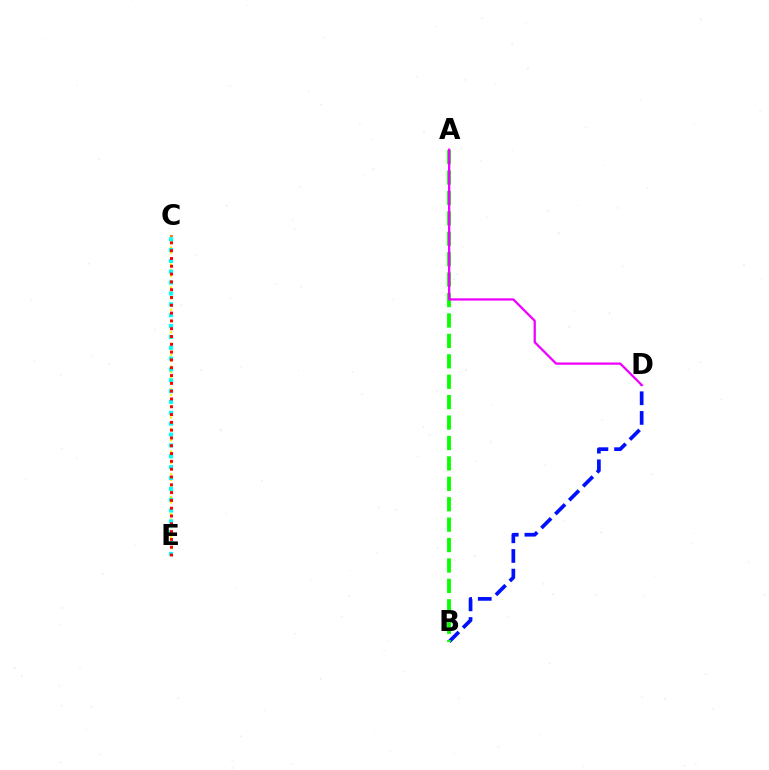{('B', 'D'): [{'color': '#0010ff', 'line_style': 'dashed', 'thickness': 2.67}], ('A', 'B'): [{'color': '#08ff00', 'line_style': 'dashed', 'thickness': 2.77}], ('C', 'E'): [{'color': '#fcf500', 'line_style': 'dotted', 'thickness': 1.54}, {'color': '#00fff6', 'line_style': 'dotted', 'thickness': 2.95}, {'color': '#ff0000', 'line_style': 'dotted', 'thickness': 2.12}], ('A', 'D'): [{'color': '#ee00ff', 'line_style': 'solid', 'thickness': 1.64}]}